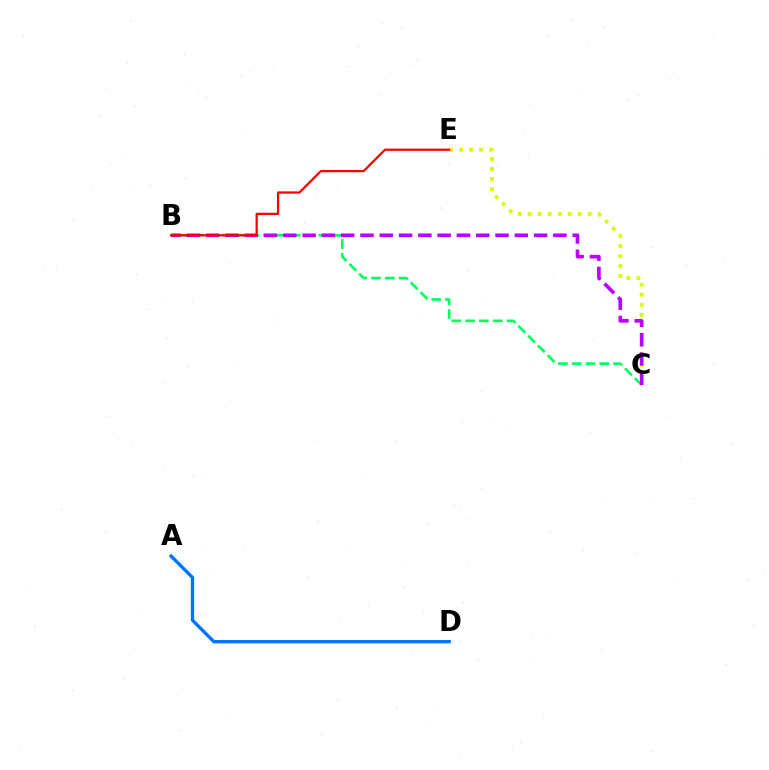{('A', 'D'): [{'color': '#0074ff', 'line_style': 'solid', 'thickness': 2.41}], ('B', 'C'): [{'color': '#00ff5c', 'line_style': 'dashed', 'thickness': 1.88}, {'color': '#b900ff', 'line_style': 'dashed', 'thickness': 2.62}], ('C', 'E'): [{'color': '#d1ff00', 'line_style': 'dotted', 'thickness': 2.72}], ('B', 'E'): [{'color': '#ff0000', 'line_style': 'solid', 'thickness': 1.62}]}